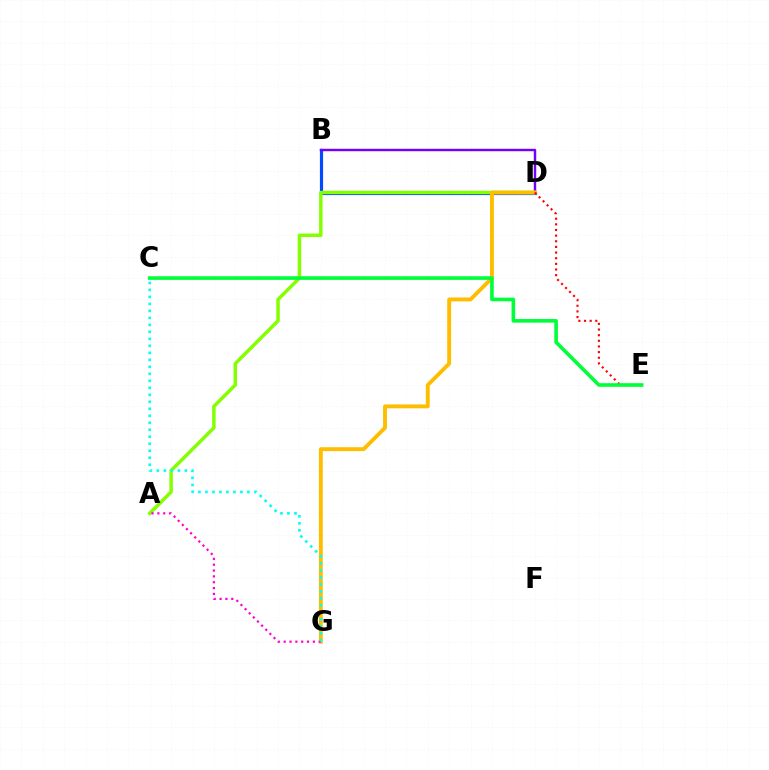{('B', 'D'): [{'color': '#004bff', 'line_style': 'solid', 'thickness': 2.29}, {'color': '#7200ff', 'line_style': 'solid', 'thickness': 1.75}], ('A', 'D'): [{'color': '#84ff00', 'line_style': 'solid', 'thickness': 2.5}], ('D', 'G'): [{'color': '#ffbd00', 'line_style': 'solid', 'thickness': 2.8}], ('D', 'E'): [{'color': '#ff0000', 'line_style': 'dotted', 'thickness': 1.53}], ('A', 'G'): [{'color': '#ff00cf', 'line_style': 'dotted', 'thickness': 1.59}], ('C', 'E'): [{'color': '#00ff39', 'line_style': 'solid', 'thickness': 2.61}], ('C', 'G'): [{'color': '#00fff6', 'line_style': 'dotted', 'thickness': 1.9}]}